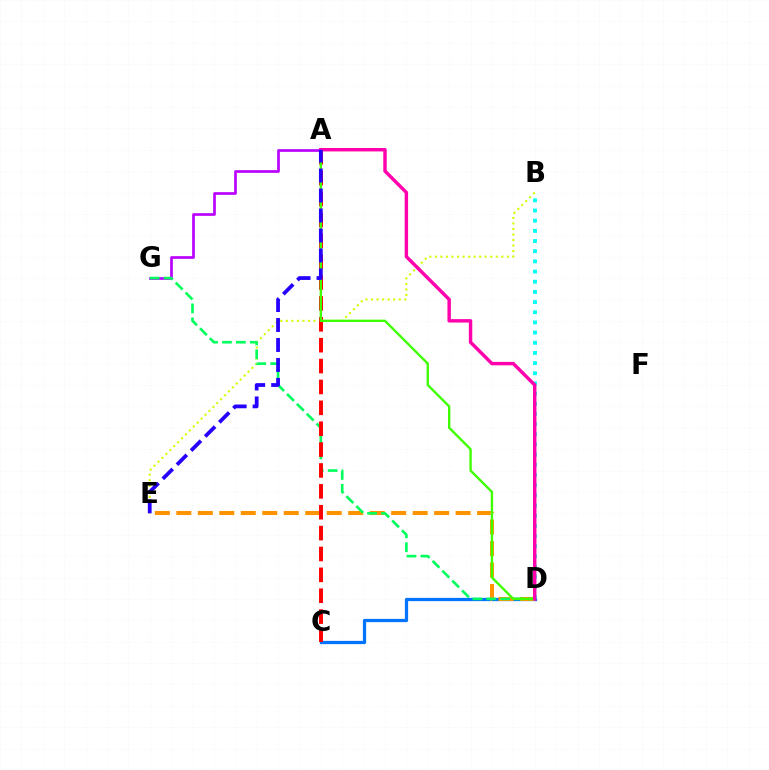{('B', 'E'): [{'color': '#d1ff00', 'line_style': 'dotted', 'thickness': 1.5}], ('C', 'D'): [{'color': '#0074ff', 'line_style': 'solid', 'thickness': 2.35}], ('D', 'E'): [{'color': '#ff9400', 'line_style': 'dashed', 'thickness': 2.92}], ('A', 'G'): [{'color': '#b900ff', 'line_style': 'solid', 'thickness': 1.93}], ('D', 'G'): [{'color': '#00ff5c', 'line_style': 'dashed', 'thickness': 1.89}], ('A', 'C'): [{'color': '#ff0000', 'line_style': 'dashed', 'thickness': 2.84}], ('A', 'D'): [{'color': '#3dff00', 'line_style': 'solid', 'thickness': 1.69}, {'color': '#ff00ac', 'line_style': 'solid', 'thickness': 2.46}], ('B', 'D'): [{'color': '#00fff6', 'line_style': 'dotted', 'thickness': 2.76}], ('A', 'E'): [{'color': '#2500ff', 'line_style': 'dashed', 'thickness': 2.71}]}